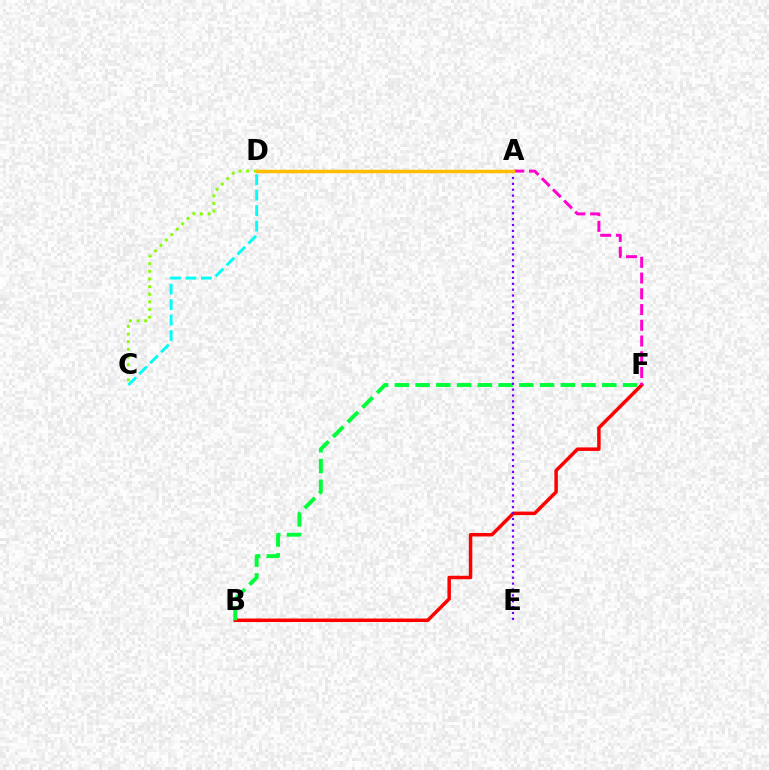{('B', 'F'): [{'color': '#ff0000', 'line_style': 'solid', 'thickness': 2.5}, {'color': '#00ff39', 'line_style': 'dashed', 'thickness': 2.82}], ('A', 'F'): [{'color': '#ff00cf', 'line_style': 'dashed', 'thickness': 2.14}], ('C', 'D'): [{'color': '#00fff6', 'line_style': 'dashed', 'thickness': 2.1}, {'color': '#84ff00', 'line_style': 'dotted', 'thickness': 2.08}], ('A', 'D'): [{'color': '#004bff', 'line_style': 'solid', 'thickness': 1.93}, {'color': '#ffbd00', 'line_style': 'solid', 'thickness': 2.5}], ('A', 'E'): [{'color': '#7200ff', 'line_style': 'dotted', 'thickness': 1.6}]}